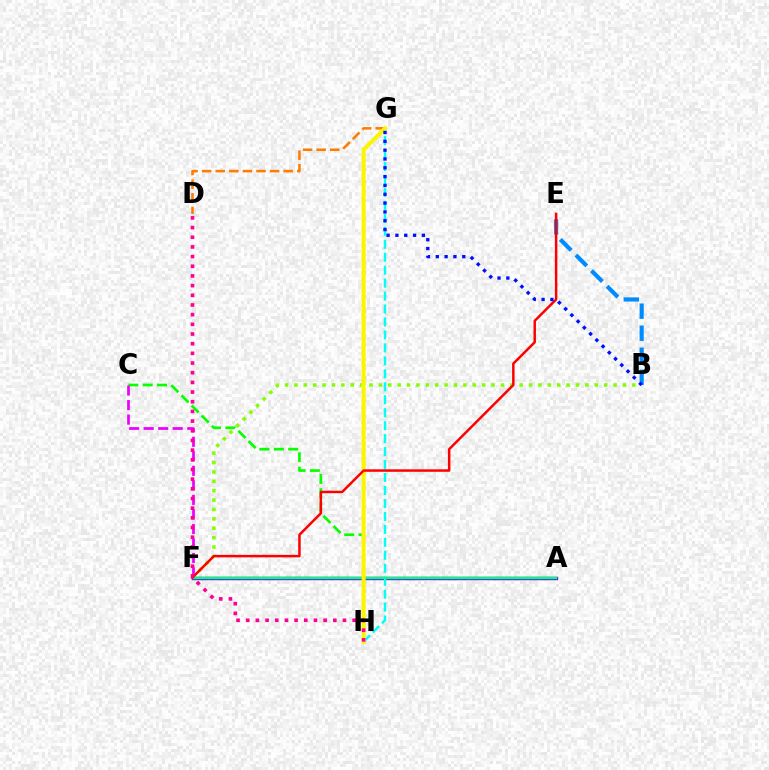{('C', 'H'): [{'color': '#08ff00', 'line_style': 'dashed', 'thickness': 1.95}], ('A', 'F'): [{'color': '#7200ff', 'line_style': 'solid', 'thickness': 2.46}, {'color': '#00ff74', 'line_style': 'solid', 'thickness': 1.78}], ('D', 'G'): [{'color': '#ff7c00', 'line_style': 'dashed', 'thickness': 1.85}], ('C', 'F'): [{'color': '#ee00ff', 'line_style': 'dashed', 'thickness': 1.97}], ('B', 'F'): [{'color': '#84ff00', 'line_style': 'dotted', 'thickness': 2.55}], ('G', 'H'): [{'color': '#00fff6', 'line_style': 'dashed', 'thickness': 1.76}, {'color': '#fcf500', 'line_style': 'solid', 'thickness': 2.9}], ('B', 'E'): [{'color': '#008cff', 'line_style': 'dashed', 'thickness': 2.99}], ('E', 'F'): [{'color': '#ff0000', 'line_style': 'solid', 'thickness': 1.79}], ('D', 'H'): [{'color': '#ff0094', 'line_style': 'dotted', 'thickness': 2.63}], ('B', 'G'): [{'color': '#0010ff', 'line_style': 'dotted', 'thickness': 2.4}]}